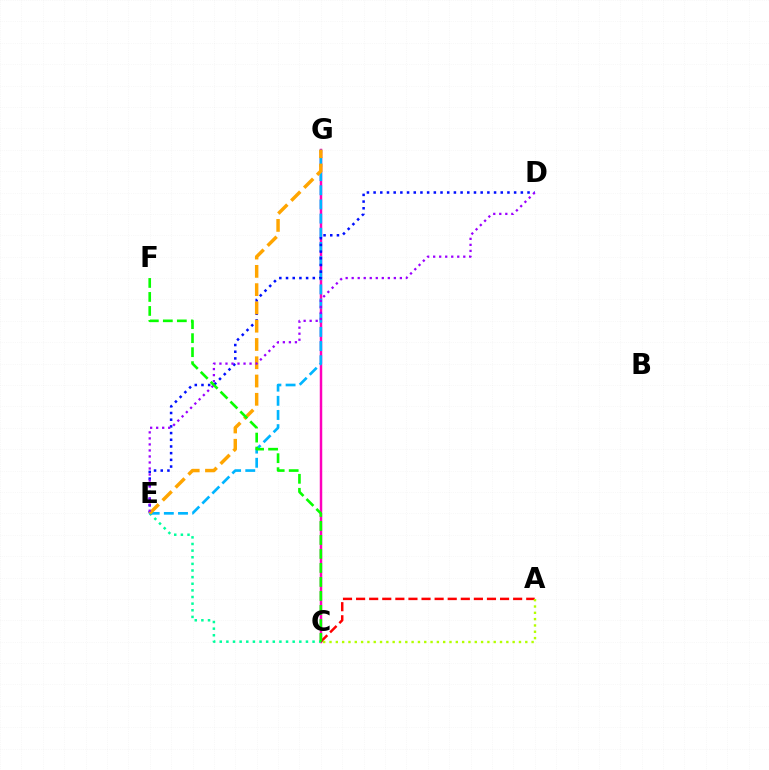{('C', 'G'): [{'color': '#ff00bd', 'line_style': 'solid', 'thickness': 1.78}], ('A', 'C'): [{'color': '#ff0000', 'line_style': 'dashed', 'thickness': 1.78}, {'color': '#b3ff00', 'line_style': 'dotted', 'thickness': 1.72}], ('C', 'E'): [{'color': '#00ff9d', 'line_style': 'dotted', 'thickness': 1.8}], ('E', 'G'): [{'color': '#00b5ff', 'line_style': 'dashed', 'thickness': 1.92}, {'color': '#ffa500', 'line_style': 'dashed', 'thickness': 2.48}], ('D', 'E'): [{'color': '#0010ff', 'line_style': 'dotted', 'thickness': 1.82}, {'color': '#9b00ff', 'line_style': 'dotted', 'thickness': 1.64}], ('C', 'F'): [{'color': '#08ff00', 'line_style': 'dashed', 'thickness': 1.9}]}